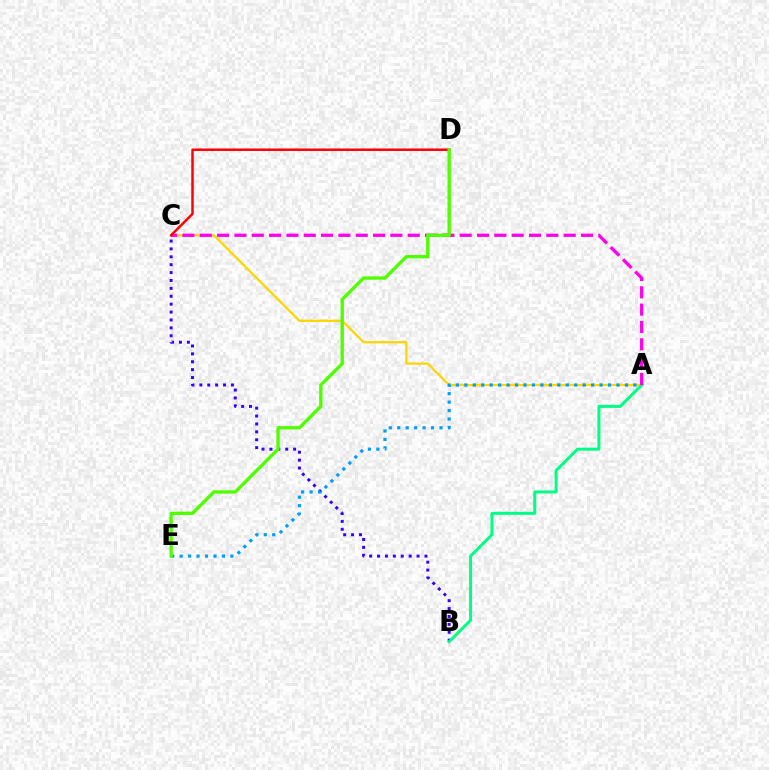{('A', 'C'): [{'color': '#ffd500', 'line_style': 'solid', 'thickness': 1.61}, {'color': '#ff00ed', 'line_style': 'dashed', 'thickness': 2.35}], ('B', 'C'): [{'color': '#3700ff', 'line_style': 'dotted', 'thickness': 2.15}], ('A', 'B'): [{'color': '#00ff86', 'line_style': 'solid', 'thickness': 2.17}], ('C', 'D'): [{'color': '#ff0000', 'line_style': 'solid', 'thickness': 1.78}], ('A', 'E'): [{'color': '#009eff', 'line_style': 'dotted', 'thickness': 2.3}], ('D', 'E'): [{'color': '#4fff00', 'line_style': 'solid', 'thickness': 2.4}]}